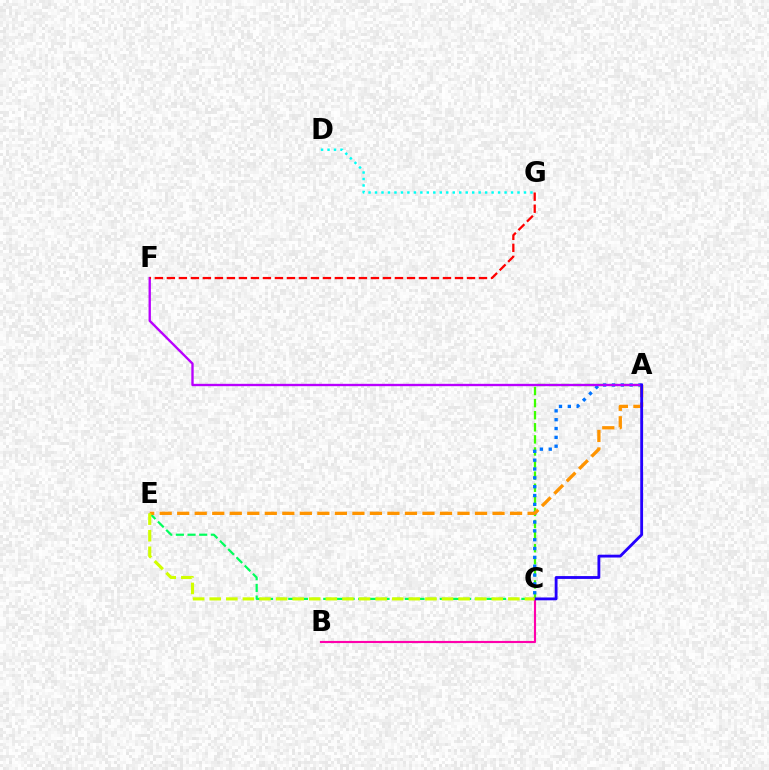{('B', 'C'): [{'color': '#ff00ac', 'line_style': 'solid', 'thickness': 1.54}], ('A', 'C'): [{'color': '#3dff00', 'line_style': 'dashed', 'thickness': 1.64}, {'color': '#0074ff', 'line_style': 'dotted', 'thickness': 2.4}, {'color': '#2500ff', 'line_style': 'solid', 'thickness': 2.04}], ('C', 'E'): [{'color': '#00ff5c', 'line_style': 'dashed', 'thickness': 1.58}, {'color': '#d1ff00', 'line_style': 'dashed', 'thickness': 2.25}], ('A', 'E'): [{'color': '#ff9400', 'line_style': 'dashed', 'thickness': 2.38}], ('A', 'F'): [{'color': '#b900ff', 'line_style': 'solid', 'thickness': 1.69}], ('D', 'G'): [{'color': '#00fff6', 'line_style': 'dotted', 'thickness': 1.76}], ('F', 'G'): [{'color': '#ff0000', 'line_style': 'dashed', 'thickness': 1.63}]}